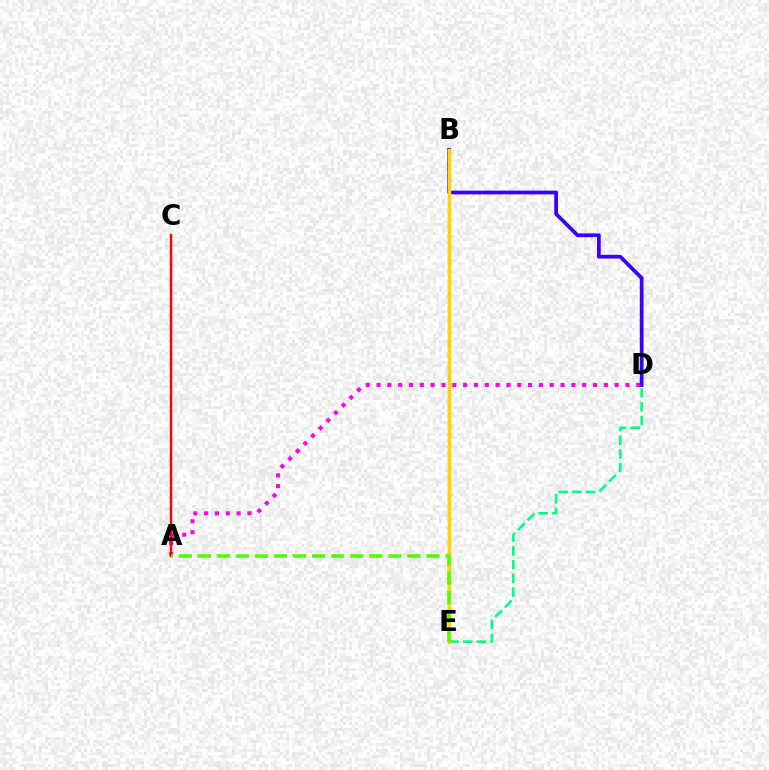{('B', 'E'): [{'color': '#009eff', 'line_style': 'dashed', 'thickness': 1.61}, {'color': '#ffd500', 'line_style': 'solid', 'thickness': 2.51}], ('A', 'D'): [{'color': '#ff00ed', 'line_style': 'dotted', 'thickness': 2.94}], ('B', 'D'): [{'color': '#3700ff', 'line_style': 'solid', 'thickness': 2.69}], ('A', 'C'): [{'color': '#ff0000', 'line_style': 'solid', 'thickness': 1.75}], ('D', 'E'): [{'color': '#00ff86', 'line_style': 'dashed', 'thickness': 1.87}], ('A', 'E'): [{'color': '#4fff00', 'line_style': 'dashed', 'thickness': 2.59}]}